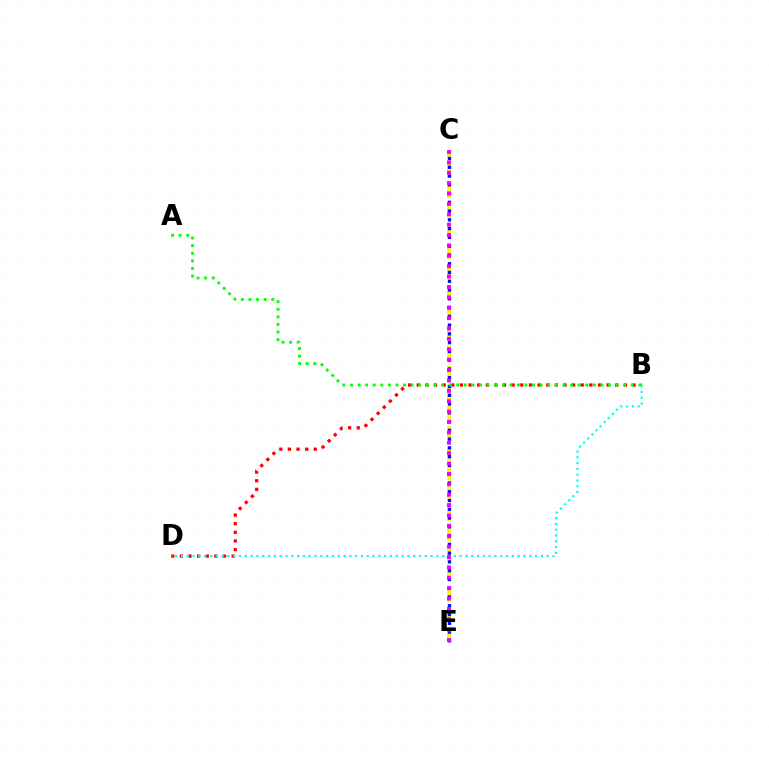{('B', 'D'): [{'color': '#ff0000', 'line_style': 'dotted', 'thickness': 2.35}, {'color': '#00fff6', 'line_style': 'dotted', 'thickness': 1.58}], ('C', 'E'): [{'color': '#fcf500', 'line_style': 'dashed', 'thickness': 2.74}, {'color': '#0010ff', 'line_style': 'dotted', 'thickness': 2.38}, {'color': '#ee00ff', 'line_style': 'dotted', 'thickness': 2.82}], ('A', 'B'): [{'color': '#08ff00', 'line_style': 'dotted', 'thickness': 2.06}]}